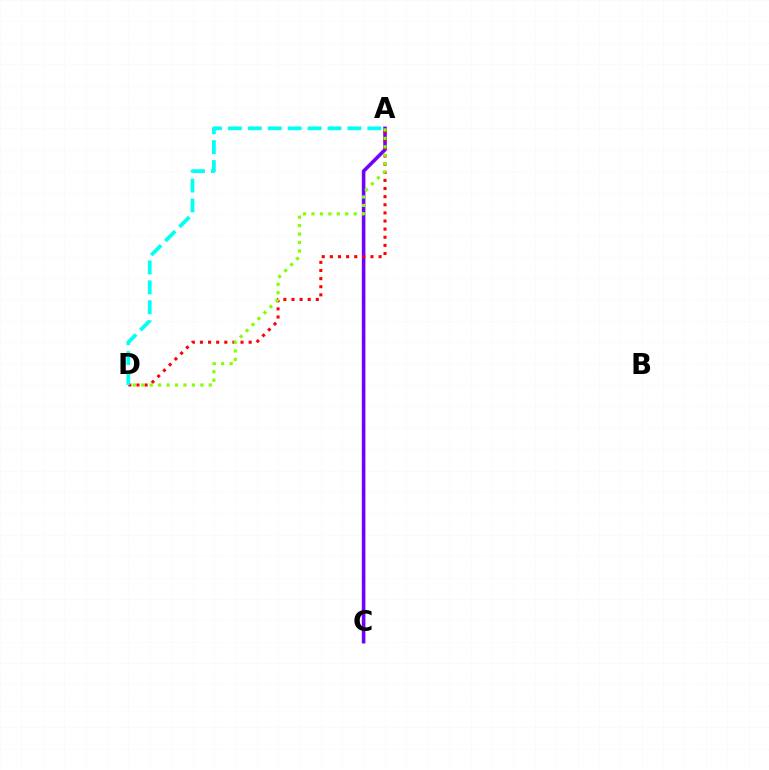{('A', 'C'): [{'color': '#7200ff', 'line_style': 'solid', 'thickness': 2.57}], ('A', 'D'): [{'color': '#ff0000', 'line_style': 'dotted', 'thickness': 2.21}, {'color': '#84ff00', 'line_style': 'dotted', 'thickness': 2.29}, {'color': '#00fff6', 'line_style': 'dashed', 'thickness': 2.71}]}